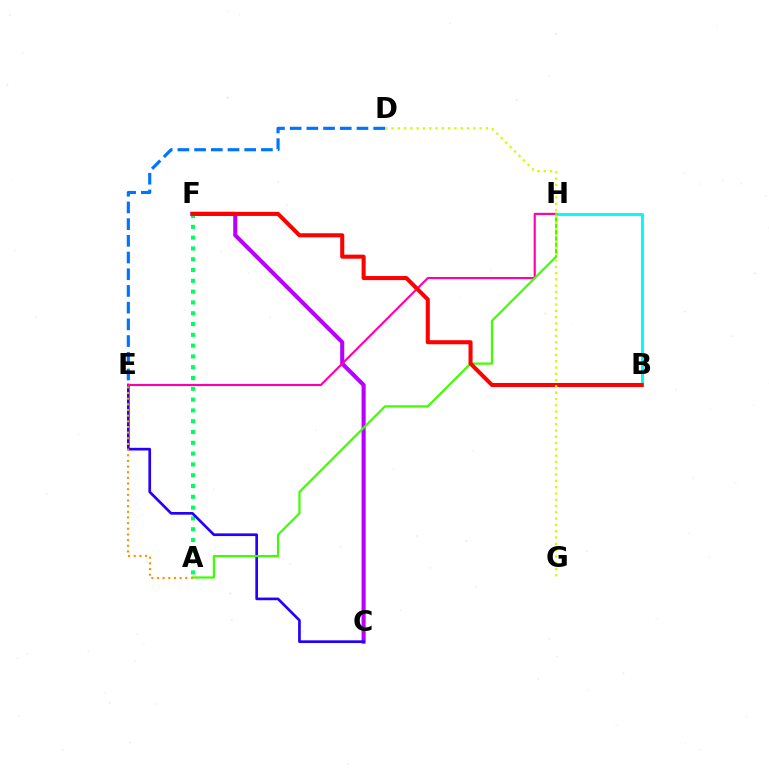{('C', 'F'): [{'color': '#b900ff', 'line_style': 'solid', 'thickness': 2.94}], ('B', 'H'): [{'color': '#00fff6', 'line_style': 'solid', 'thickness': 2.17}], ('A', 'F'): [{'color': '#00ff5c', 'line_style': 'dotted', 'thickness': 2.93}], ('C', 'E'): [{'color': '#2500ff', 'line_style': 'solid', 'thickness': 1.93}], ('E', 'H'): [{'color': '#ff00ac', 'line_style': 'solid', 'thickness': 1.54}], ('A', 'H'): [{'color': '#3dff00', 'line_style': 'solid', 'thickness': 1.59}], ('B', 'F'): [{'color': '#ff0000', 'line_style': 'solid', 'thickness': 2.92}], ('D', 'E'): [{'color': '#0074ff', 'line_style': 'dashed', 'thickness': 2.27}], ('A', 'E'): [{'color': '#ff9400', 'line_style': 'dotted', 'thickness': 1.54}], ('D', 'G'): [{'color': '#d1ff00', 'line_style': 'dotted', 'thickness': 1.71}]}